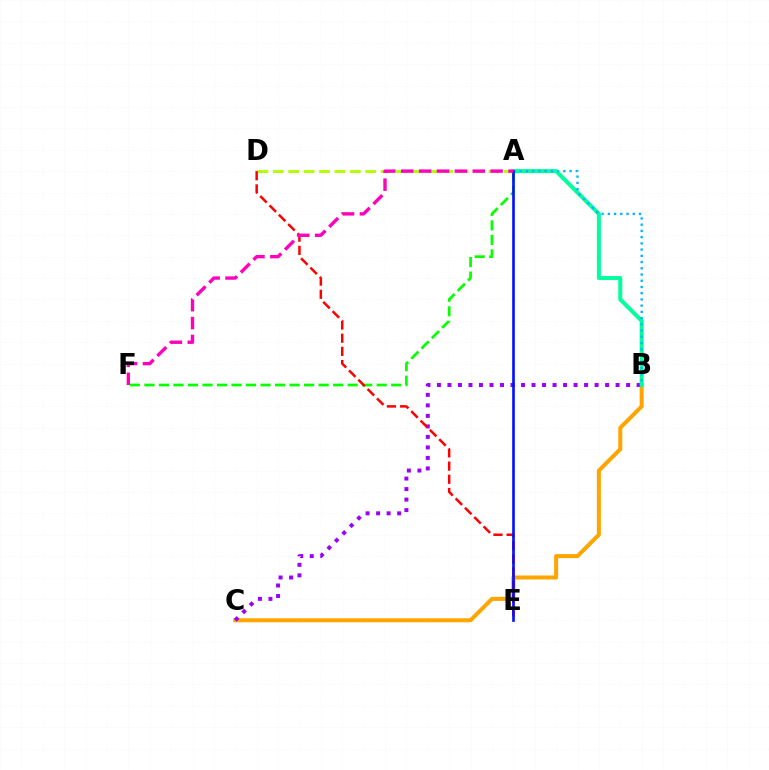{('A', 'F'): [{'color': '#08ff00', 'line_style': 'dashed', 'thickness': 1.97}, {'color': '#ff00bd', 'line_style': 'dashed', 'thickness': 2.43}], ('B', 'C'): [{'color': '#ffa500', 'line_style': 'solid', 'thickness': 2.9}, {'color': '#9b00ff', 'line_style': 'dotted', 'thickness': 2.86}], ('A', 'D'): [{'color': '#b3ff00', 'line_style': 'dashed', 'thickness': 2.09}], ('A', 'B'): [{'color': '#00ff9d', 'line_style': 'solid', 'thickness': 2.87}, {'color': '#00b5ff', 'line_style': 'dotted', 'thickness': 1.69}], ('D', 'E'): [{'color': '#ff0000', 'line_style': 'dashed', 'thickness': 1.79}], ('A', 'E'): [{'color': '#0010ff', 'line_style': 'solid', 'thickness': 1.9}]}